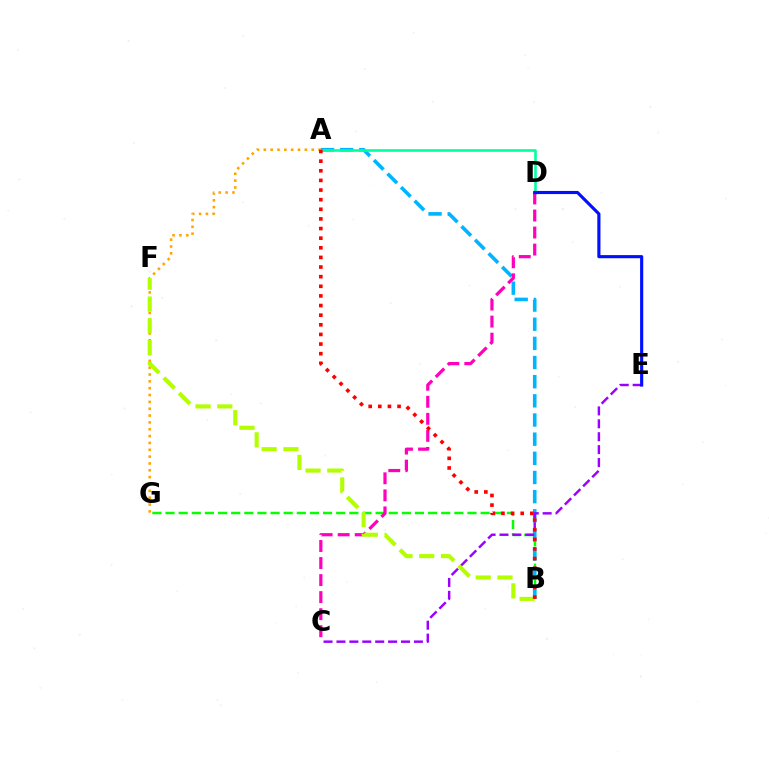{('B', 'G'): [{'color': '#08ff00', 'line_style': 'dashed', 'thickness': 1.78}], ('A', 'G'): [{'color': '#ffa500', 'line_style': 'dotted', 'thickness': 1.86}], ('A', 'B'): [{'color': '#00b5ff', 'line_style': 'dashed', 'thickness': 2.6}, {'color': '#ff0000', 'line_style': 'dotted', 'thickness': 2.62}], ('A', 'D'): [{'color': '#00ff9d', 'line_style': 'solid', 'thickness': 1.87}], ('C', 'E'): [{'color': '#9b00ff', 'line_style': 'dashed', 'thickness': 1.75}], ('C', 'D'): [{'color': '#ff00bd', 'line_style': 'dashed', 'thickness': 2.32}], ('D', 'E'): [{'color': '#0010ff', 'line_style': 'solid', 'thickness': 2.26}], ('B', 'F'): [{'color': '#b3ff00', 'line_style': 'dashed', 'thickness': 2.96}]}